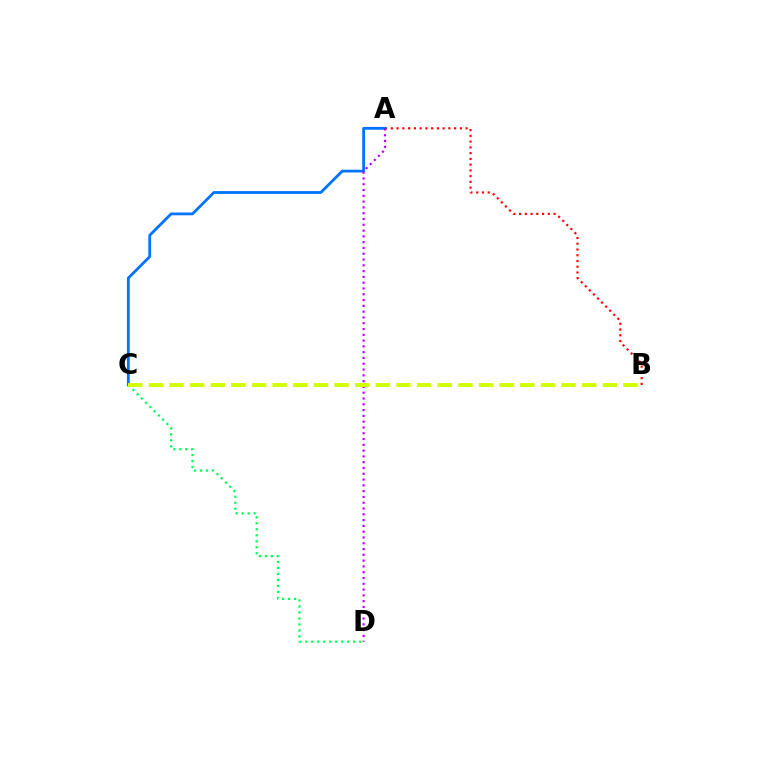{('A', 'B'): [{'color': '#ff0000', 'line_style': 'dotted', 'thickness': 1.56}], ('A', 'C'): [{'color': '#0074ff', 'line_style': 'solid', 'thickness': 2.02}], ('A', 'D'): [{'color': '#b900ff', 'line_style': 'dotted', 'thickness': 1.57}], ('C', 'D'): [{'color': '#00ff5c', 'line_style': 'dotted', 'thickness': 1.63}], ('B', 'C'): [{'color': '#d1ff00', 'line_style': 'dashed', 'thickness': 2.8}]}